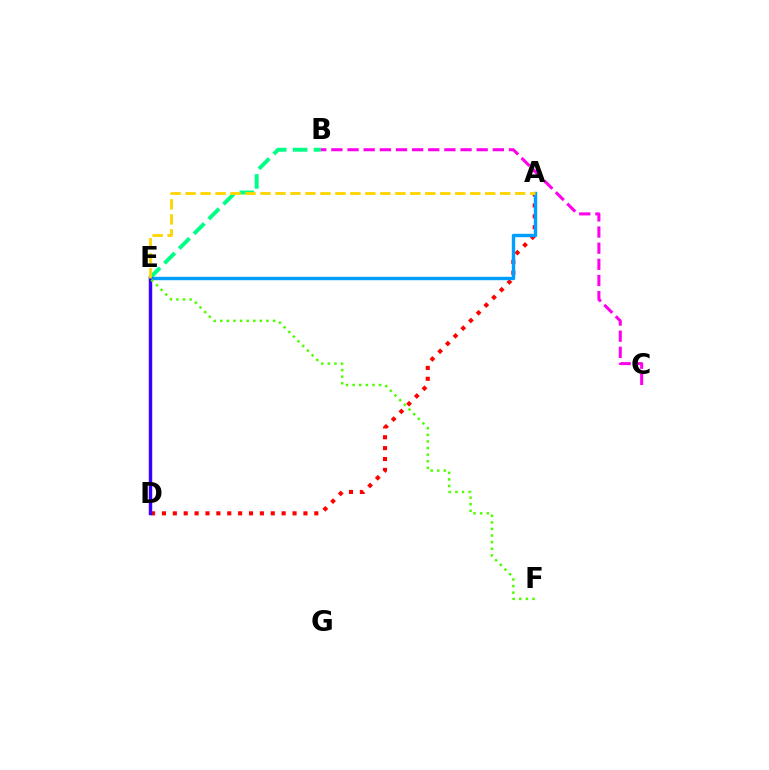{('B', 'E'): [{'color': '#00ff86', 'line_style': 'dashed', 'thickness': 2.84}], ('A', 'D'): [{'color': '#ff0000', 'line_style': 'dotted', 'thickness': 2.96}], ('B', 'C'): [{'color': '#ff00ed', 'line_style': 'dashed', 'thickness': 2.19}], ('A', 'E'): [{'color': '#009eff', 'line_style': 'solid', 'thickness': 2.44}, {'color': '#ffd500', 'line_style': 'dashed', 'thickness': 2.04}], ('D', 'E'): [{'color': '#3700ff', 'line_style': 'solid', 'thickness': 2.47}], ('E', 'F'): [{'color': '#4fff00', 'line_style': 'dotted', 'thickness': 1.79}]}